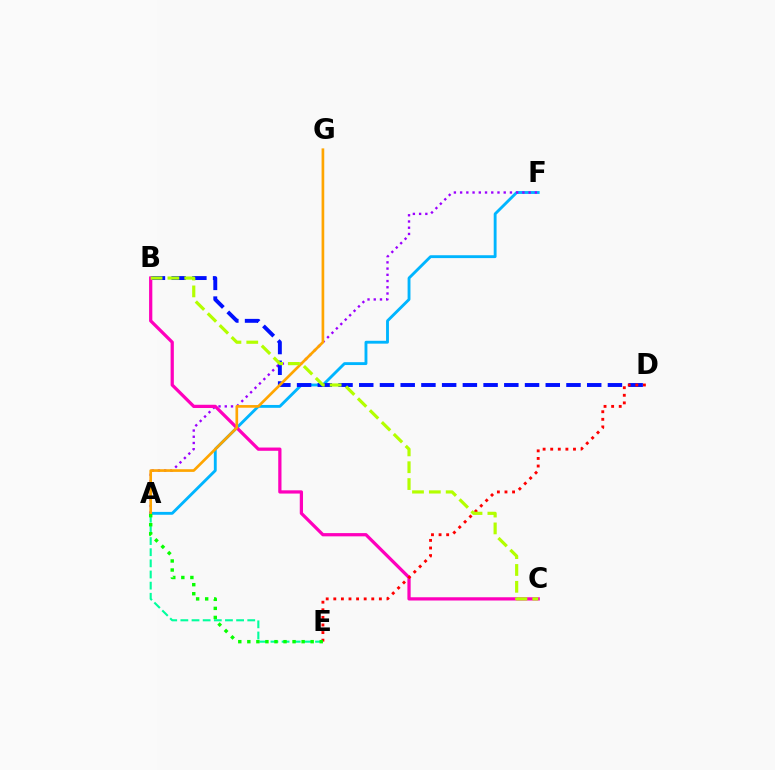{('A', 'F'): [{'color': '#00b5ff', 'line_style': 'solid', 'thickness': 2.06}, {'color': '#9b00ff', 'line_style': 'dotted', 'thickness': 1.69}], ('B', 'D'): [{'color': '#0010ff', 'line_style': 'dashed', 'thickness': 2.82}], ('A', 'E'): [{'color': '#00ff9d', 'line_style': 'dashed', 'thickness': 1.51}, {'color': '#08ff00', 'line_style': 'dotted', 'thickness': 2.46}], ('B', 'C'): [{'color': '#ff00bd', 'line_style': 'solid', 'thickness': 2.34}, {'color': '#b3ff00', 'line_style': 'dashed', 'thickness': 2.29}], ('A', 'G'): [{'color': '#ffa500', 'line_style': 'solid', 'thickness': 1.92}], ('D', 'E'): [{'color': '#ff0000', 'line_style': 'dotted', 'thickness': 2.06}]}